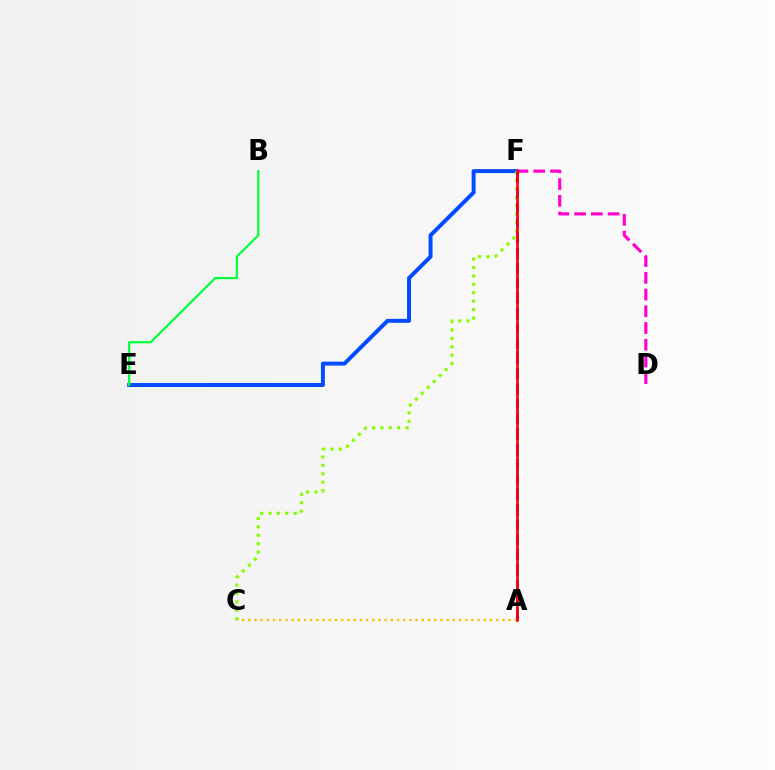{('E', 'F'): [{'color': '#004bff', 'line_style': 'solid', 'thickness': 2.84}], ('A', 'F'): [{'color': '#00fff6', 'line_style': 'dotted', 'thickness': 2.32}, {'color': '#7200ff', 'line_style': 'dashed', 'thickness': 2.05}, {'color': '#ff0000', 'line_style': 'solid', 'thickness': 1.88}], ('C', 'F'): [{'color': '#84ff00', 'line_style': 'dotted', 'thickness': 2.28}], ('D', 'F'): [{'color': '#ff00cf', 'line_style': 'dashed', 'thickness': 2.27}], ('A', 'C'): [{'color': '#ffbd00', 'line_style': 'dotted', 'thickness': 1.68}], ('B', 'E'): [{'color': '#00ff39', 'line_style': 'solid', 'thickness': 1.58}]}